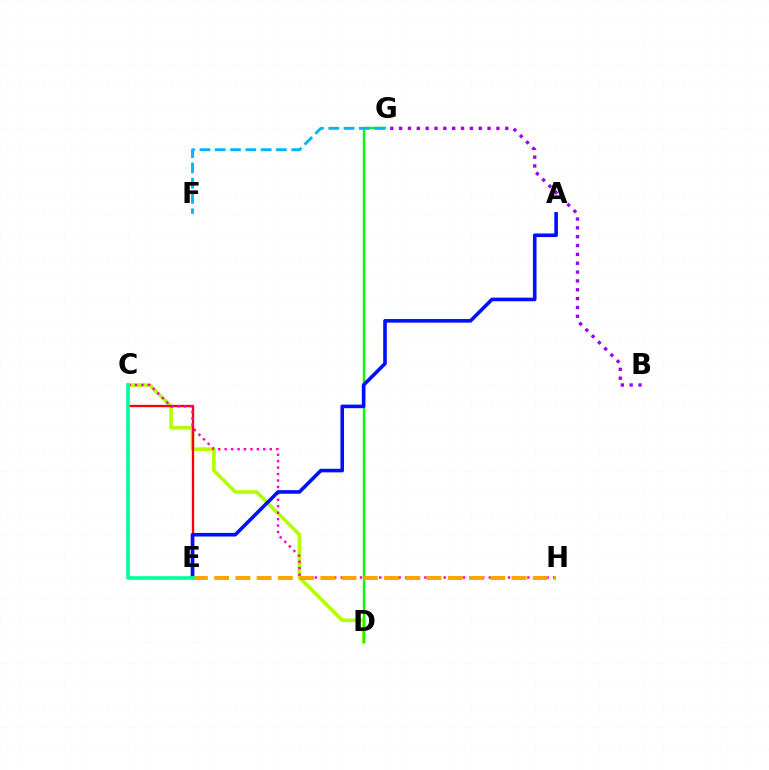{('C', 'D'): [{'color': '#b3ff00', 'line_style': 'solid', 'thickness': 2.6}], ('C', 'E'): [{'color': '#ff0000', 'line_style': 'solid', 'thickness': 1.68}, {'color': '#00ff9d', 'line_style': 'solid', 'thickness': 2.6}], ('D', 'G'): [{'color': '#08ff00', 'line_style': 'solid', 'thickness': 1.75}], ('B', 'G'): [{'color': '#9b00ff', 'line_style': 'dotted', 'thickness': 2.4}], ('C', 'H'): [{'color': '#ff00bd', 'line_style': 'dotted', 'thickness': 1.75}], ('F', 'G'): [{'color': '#00b5ff', 'line_style': 'dashed', 'thickness': 2.08}], ('A', 'E'): [{'color': '#0010ff', 'line_style': 'solid', 'thickness': 2.59}], ('E', 'H'): [{'color': '#ffa500', 'line_style': 'dashed', 'thickness': 2.89}]}